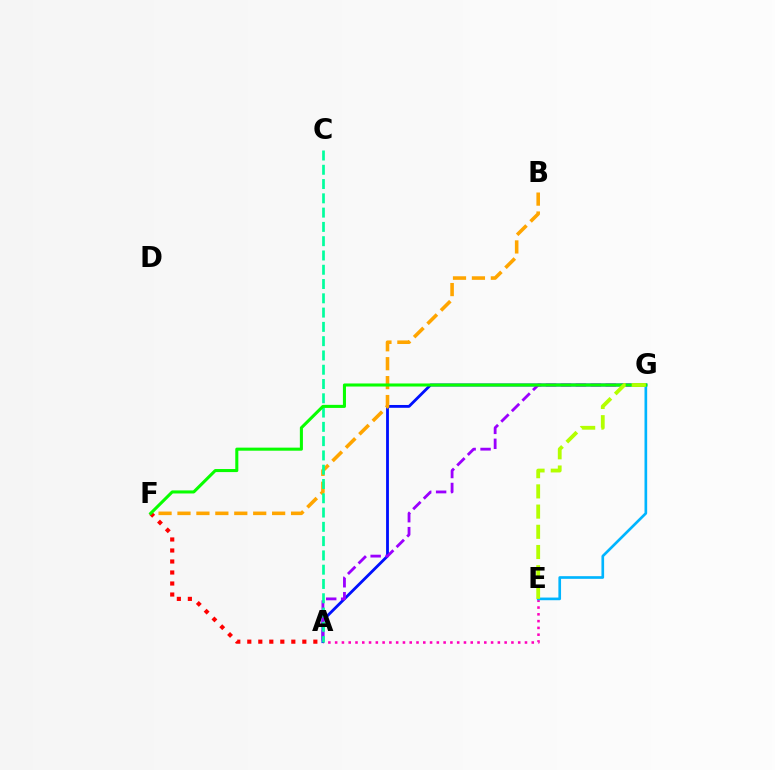{('A', 'G'): [{'color': '#0010ff', 'line_style': 'solid', 'thickness': 2.03}, {'color': '#9b00ff', 'line_style': 'dashed', 'thickness': 2.03}], ('B', 'F'): [{'color': '#ffa500', 'line_style': 'dashed', 'thickness': 2.57}], ('A', 'E'): [{'color': '#ff00bd', 'line_style': 'dotted', 'thickness': 1.84}], ('A', 'C'): [{'color': '#00ff9d', 'line_style': 'dashed', 'thickness': 1.94}], ('A', 'F'): [{'color': '#ff0000', 'line_style': 'dotted', 'thickness': 2.99}], ('E', 'G'): [{'color': '#00b5ff', 'line_style': 'solid', 'thickness': 1.92}, {'color': '#b3ff00', 'line_style': 'dashed', 'thickness': 2.74}], ('F', 'G'): [{'color': '#08ff00', 'line_style': 'solid', 'thickness': 2.2}]}